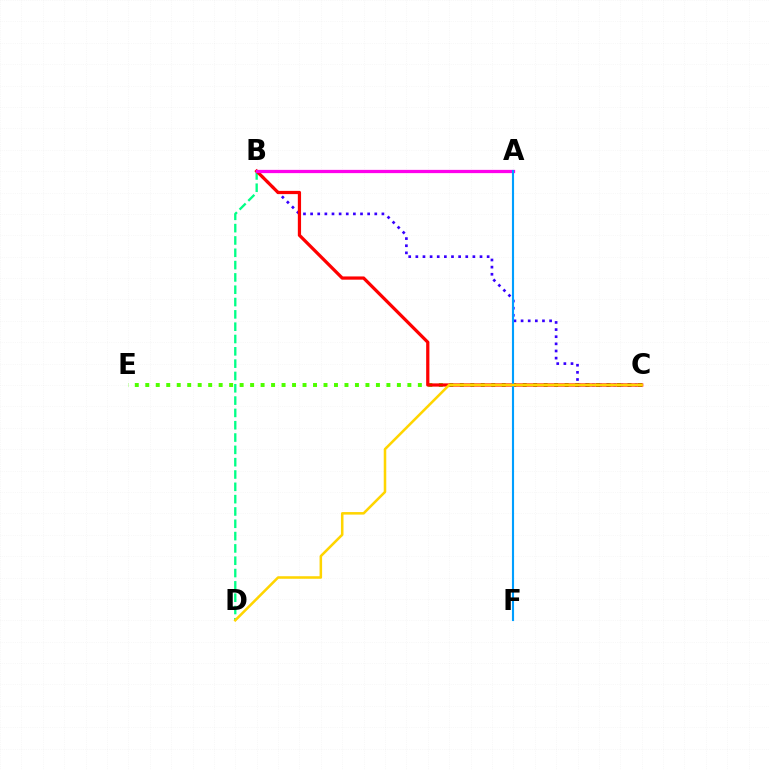{('C', 'E'): [{'color': '#4fff00', 'line_style': 'dotted', 'thickness': 2.85}], ('B', 'C'): [{'color': '#3700ff', 'line_style': 'dotted', 'thickness': 1.94}, {'color': '#ff0000', 'line_style': 'solid', 'thickness': 2.33}], ('B', 'D'): [{'color': '#00ff86', 'line_style': 'dashed', 'thickness': 1.67}], ('A', 'B'): [{'color': '#ff00ed', 'line_style': 'solid', 'thickness': 2.34}], ('A', 'F'): [{'color': '#009eff', 'line_style': 'solid', 'thickness': 1.52}], ('C', 'D'): [{'color': '#ffd500', 'line_style': 'solid', 'thickness': 1.83}]}